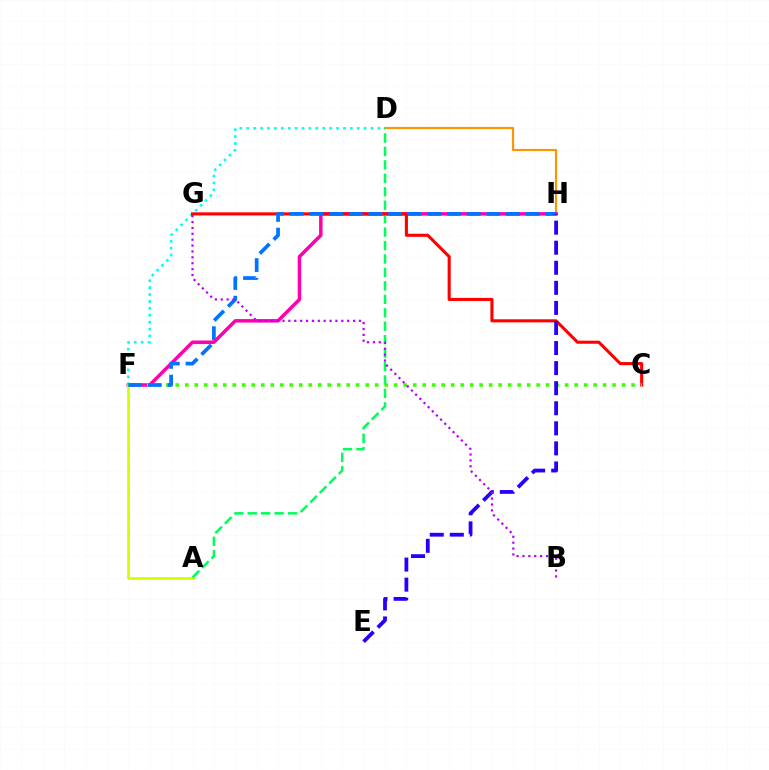{('D', 'H'): [{'color': '#ff9400', 'line_style': 'solid', 'thickness': 1.55}], ('F', 'H'): [{'color': '#ff00ac', 'line_style': 'solid', 'thickness': 2.51}, {'color': '#0074ff', 'line_style': 'dashed', 'thickness': 2.67}], ('A', 'F'): [{'color': '#d1ff00', 'line_style': 'solid', 'thickness': 1.96}], ('D', 'F'): [{'color': '#00fff6', 'line_style': 'dotted', 'thickness': 1.88}], ('A', 'D'): [{'color': '#00ff5c', 'line_style': 'dashed', 'thickness': 1.83}], ('C', 'G'): [{'color': '#ff0000', 'line_style': 'solid', 'thickness': 2.22}], ('C', 'F'): [{'color': '#3dff00', 'line_style': 'dotted', 'thickness': 2.58}], ('E', 'H'): [{'color': '#2500ff', 'line_style': 'dashed', 'thickness': 2.73}], ('B', 'G'): [{'color': '#b900ff', 'line_style': 'dotted', 'thickness': 1.6}]}